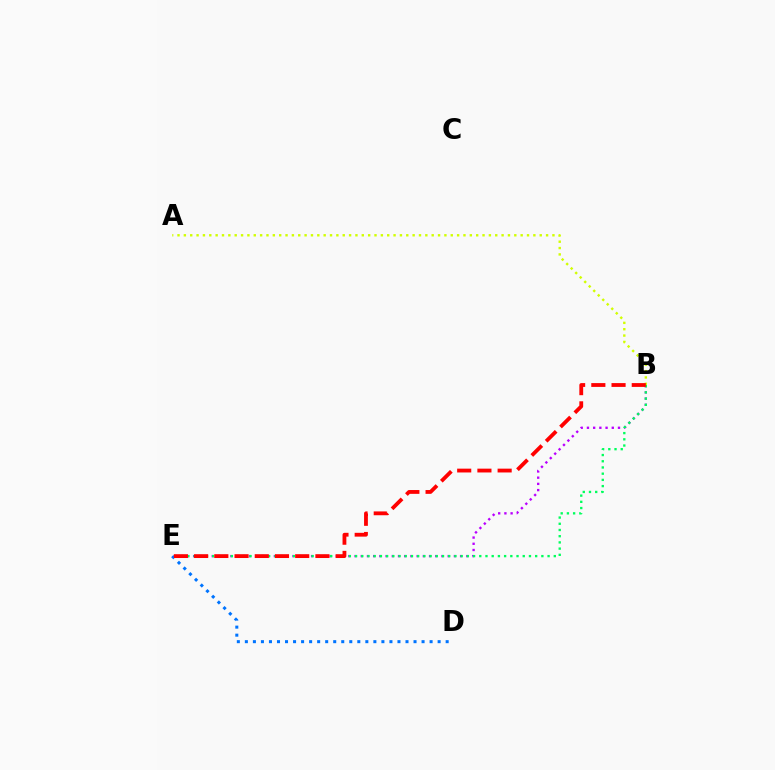{('A', 'B'): [{'color': '#d1ff00', 'line_style': 'dotted', 'thickness': 1.73}], ('D', 'E'): [{'color': '#0074ff', 'line_style': 'dotted', 'thickness': 2.18}], ('B', 'E'): [{'color': '#b900ff', 'line_style': 'dotted', 'thickness': 1.69}, {'color': '#00ff5c', 'line_style': 'dotted', 'thickness': 1.69}, {'color': '#ff0000', 'line_style': 'dashed', 'thickness': 2.75}]}